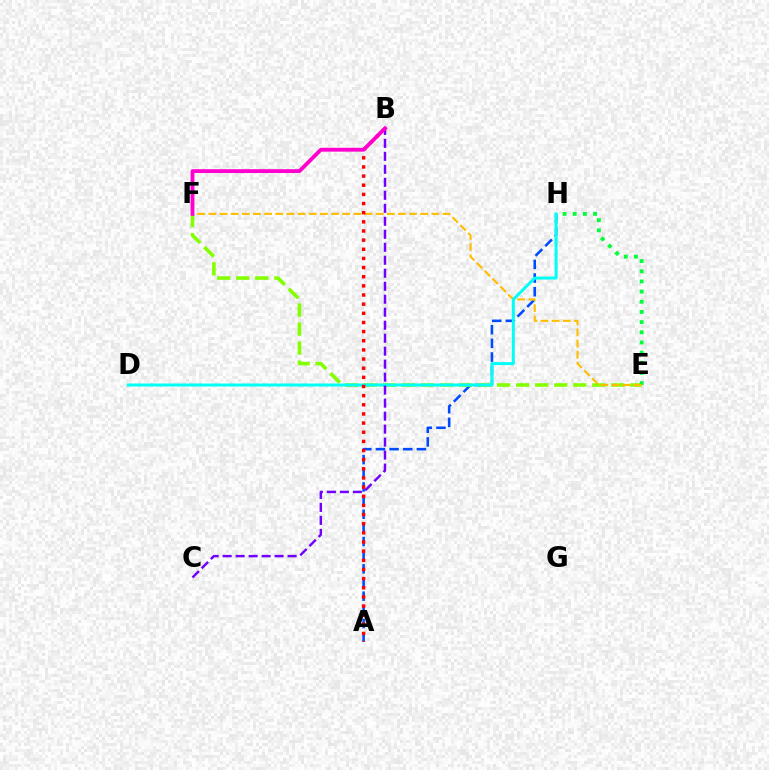{('A', 'H'): [{'color': '#004bff', 'line_style': 'dashed', 'thickness': 1.85}], ('E', 'F'): [{'color': '#84ff00', 'line_style': 'dashed', 'thickness': 2.59}, {'color': '#ffbd00', 'line_style': 'dashed', 'thickness': 1.51}], ('E', 'H'): [{'color': '#00ff39', 'line_style': 'dotted', 'thickness': 2.76}], ('D', 'H'): [{'color': '#00fff6', 'line_style': 'solid', 'thickness': 2.15}], ('B', 'C'): [{'color': '#7200ff', 'line_style': 'dashed', 'thickness': 1.76}], ('A', 'B'): [{'color': '#ff0000', 'line_style': 'dotted', 'thickness': 2.49}], ('B', 'F'): [{'color': '#ff00cf', 'line_style': 'solid', 'thickness': 2.77}]}